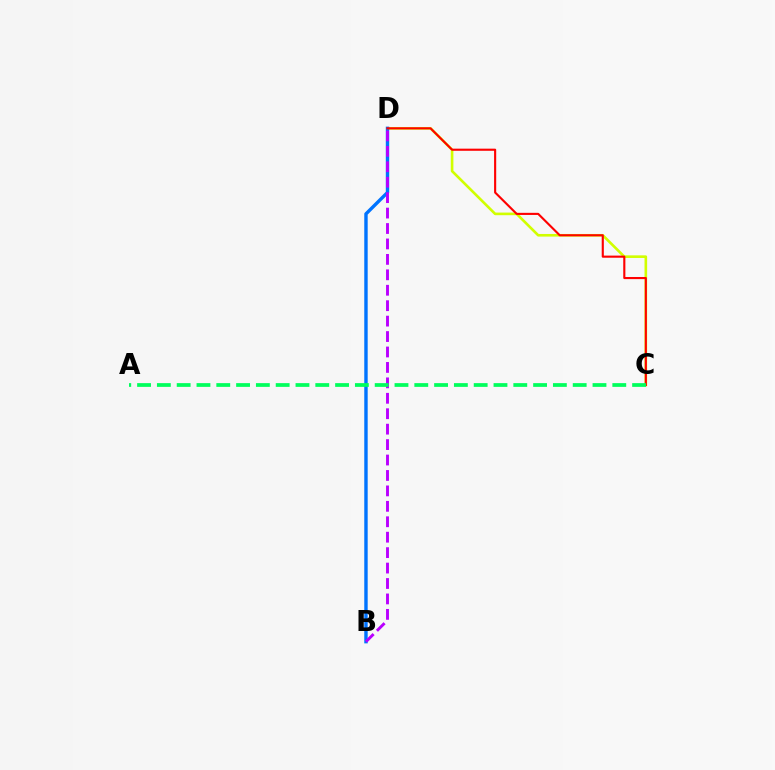{('C', 'D'): [{'color': '#d1ff00', 'line_style': 'solid', 'thickness': 1.89}, {'color': '#ff0000', 'line_style': 'solid', 'thickness': 1.53}], ('B', 'D'): [{'color': '#0074ff', 'line_style': 'solid', 'thickness': 2.45}, {'color': '#b900ff', 'line_style': 'dashed', 'thickness': 2.1}], ('A', 'C'): [{'color': '#00ff5c', 'line_style': 'dashed', 'thickness': 2.69}]}